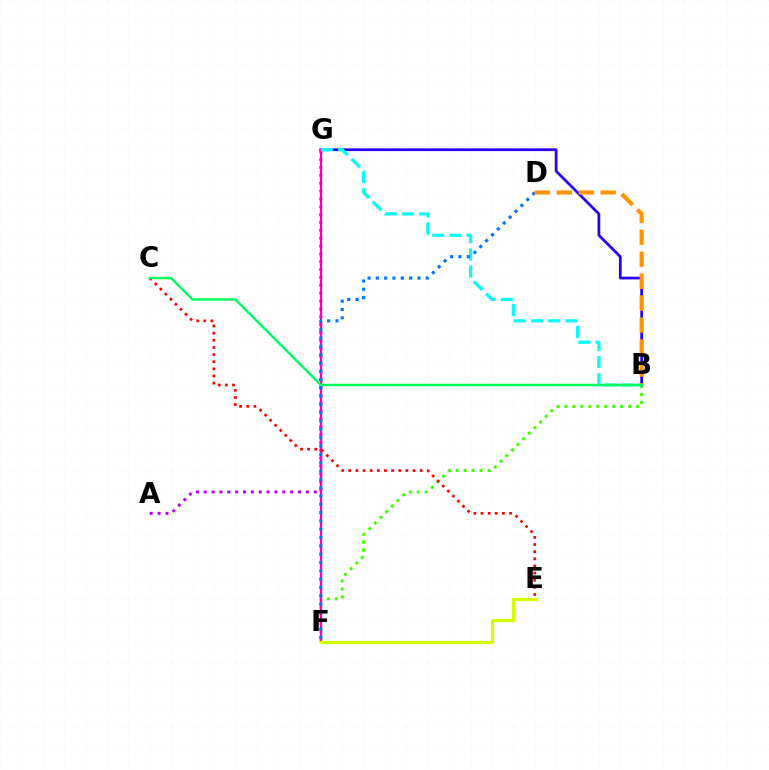{('B', 'F'): [{'color': '#3dff00', 'line_style': 'dotted', 'thickness': 2.16}], ('A', 'G'): [{'color': '#b900ff', 'line_style': 'dotted', 'thickness': 2.14}], ('B', 'G'): [{'color': '#2500ff', 'line_style': 'solid', 'thickness': 1.98}, {'color': '#00fff6', 'line_style': 'dashed', 'thickness': 2.33}], ('F', 'G'): [{'color': '#ff00ac', 'line_style': 'solid', 'thickness': 1.6}], ('D', 'F'): [{'color': '#0074ff', 'line_style': 'dotted', 'thickness': 2.26}], ('B', 'D'): [{'color': '#ff9400', 'line_style': 'dashed', 'thickness': 2.98}], ('E', 'F'): [{'color': '#d1ff00', 'line_style': 'solid', 'thickness': 2.35}], ('C', 'E'): [{'color': '#ff0000', 'line_style': 'dotted', 'thickness': 1.94}], ('B', 'C'): [{'color': '#00ff5c', 'line_style': 'solid', 'thickness': 1.76}]}